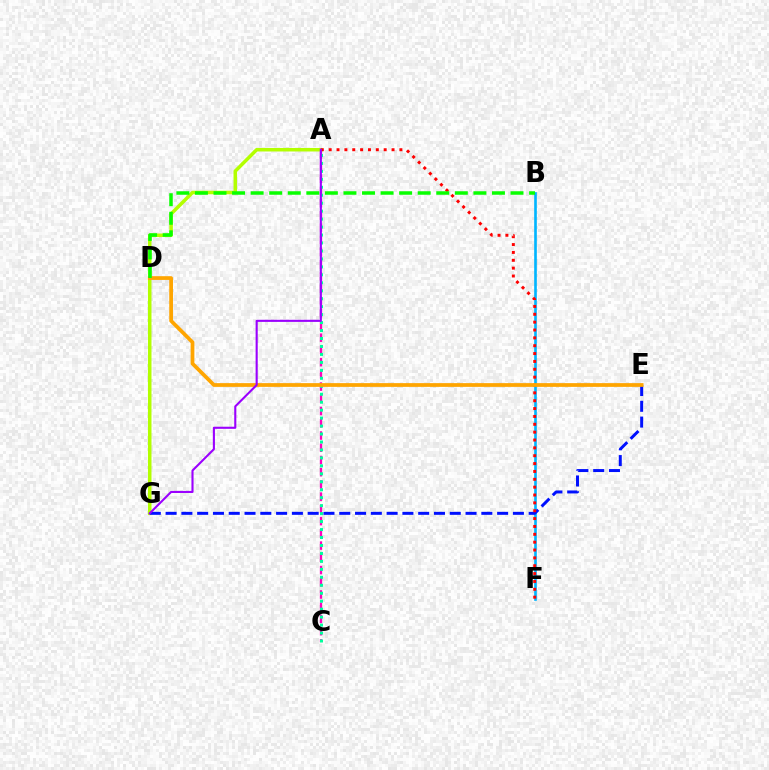{('A', 'C'): [{'color': '#ff00bd', 'line_style': 'dashed', 'thickness': 1.66}, {'color': '#00ff9d', 'line_style': 'dotted', 'thickness': 2.16}], ('A', 'G'): [{'color': '#b3ff00', 'line_style': 'solid', 'thickness': 2.53}, {'color': '#9b00ff', 'line_style': 'solid', 'thickness': 1.52}], ('B', 'F'): [{'color': '#00b5ff', 'line_style': 'solid', 'thickness': 1.9}], ('E', 'G'): [{'color': '#0010ff', 'line_style': 'dashed', 'thickness': 2.14}], ('A', 'F'): [{'color': '#ff0000', 'line_style': 'dotted', 'thickness': 2.13}], ('D', 'E'): [{'color': '#ffa500', 'line_style': 'solid', 'thickness': 2.69}], ('B', 'D'): [{'color': '#08ff00', 'line_style': 'dashed', 'thickness': 2.52}]}